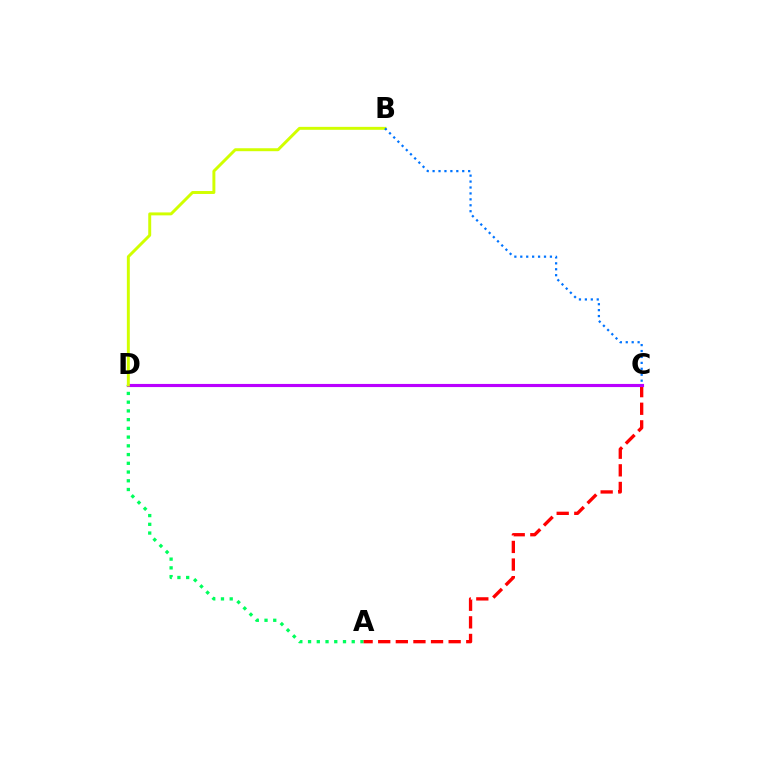{('A', 'D'): [{'color': '#00ff5c', 'line_style': 'dotted', 'thickness': 2.37}], ('A', 'C'): [{'color': '#ff0000', 'line_style': 'dashed', 'thickness': 2.39}], ('C', 'D'): [{'color': '#b900ff', 'line_style': 'solid', 'thickness': 2.26}], ('B', 'D'): [{'color': '#d1ff00', 'line_style': 'solid', 'thickness': 2.12}], ('B', 'C'): [{'color': '#0074ff', 'line_style': 'dotted', 'thickness': 1.61}]}